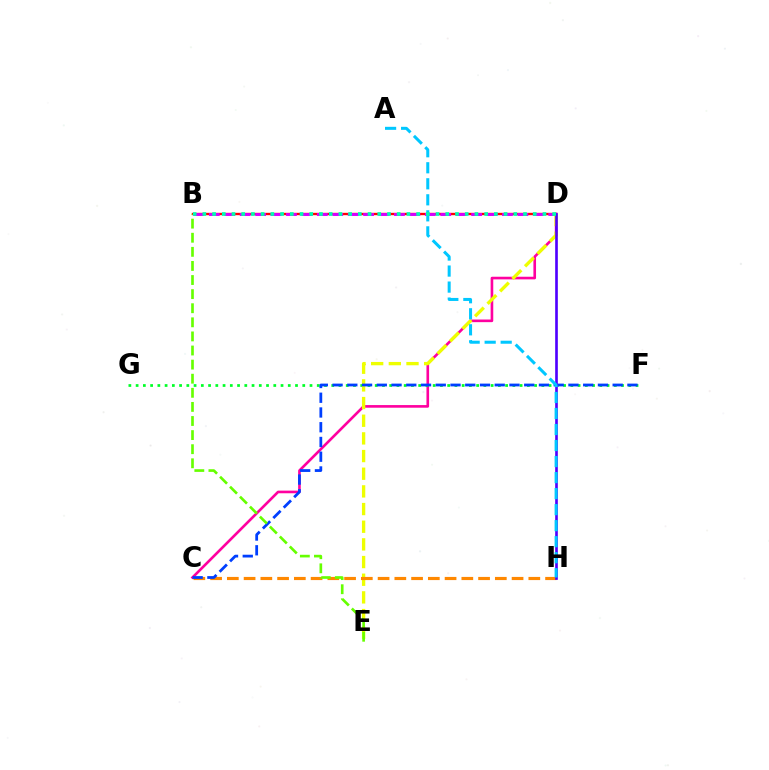{('B', 'D'): [{'color': '#ff0000', 'line_style': 'solid', 'thickness': 1.7}, {'color': '#d600ff', 'line_style': 'dashed', 'thickness': 2.1}, {'color': '#00ffaf', 'line_style': 'dotted', 'thickness': 2.64}], ('C', 'D'): [{'color': '#ff00a0', 'line_style': 'solid', 'thickness': 1.9}], ('F', 'G'): [{'color': '#00ff27', 'line_style': 'dotted', 'thickness': 1.97}], ('D', 'E'): [{'color': '#eeff00', 'line_style': 'dashed', 'thickness': 2.4}], ('C', 'H'): [{'color': '#ff8800', 'line_style': 'dashed', 'thickness': 2.28}], ('C', 'F'): [{'color': '#003fff', 'line_style': 'dashed', 'thickness': 2.0}], ('D', 'H'): [{'color': '#4f00ff', 'line_style': 'solid', 'thickness': 1.91}], ('A', 'H'): [{'color': '#00c7ff', 'line_style': 'dashed', 'thickness': 2.18}], ('B', 'E'): [{'color': '#66ff00', 'line_style': 'dashed', 'thickness': 1.91}]}